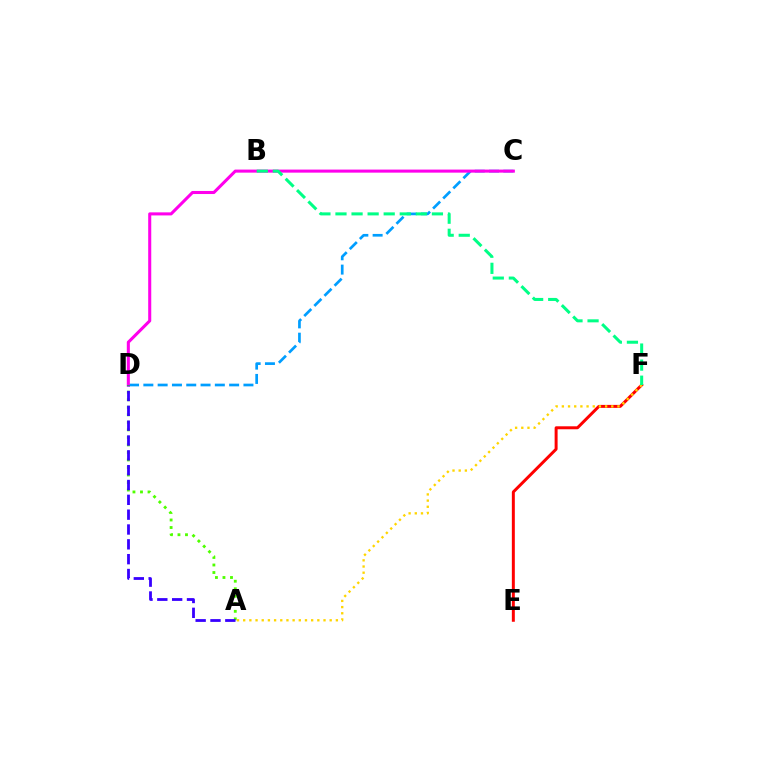{('C', 'D'): [{'color': '#009eff', 'line_style': 'dashed', 'thickness': 1.94}, {'color': '#ff00ed', 'line_style': 'solid', 'thickness': 2.2}], ('E', 'F'): [{'color': '#ff0000', 'line_style': 'solid', 'thickness': 2.14}], ('A', 'D'): [{'color': '#4fff00', 'line_style': 'dotted', 'thickness': 2.04}, {'color': '#3700ff', 'line_style': 'dashed', 'thickness': 2.01}], ('A', 'F'): [{'color': '#ffd500', 'line_style': 'dotted', 'thickness': 1.68}], ('B', 'F'): [{'color': '#00ff86', 'line_style': 'dashed', 'thickness': 2.18}]}